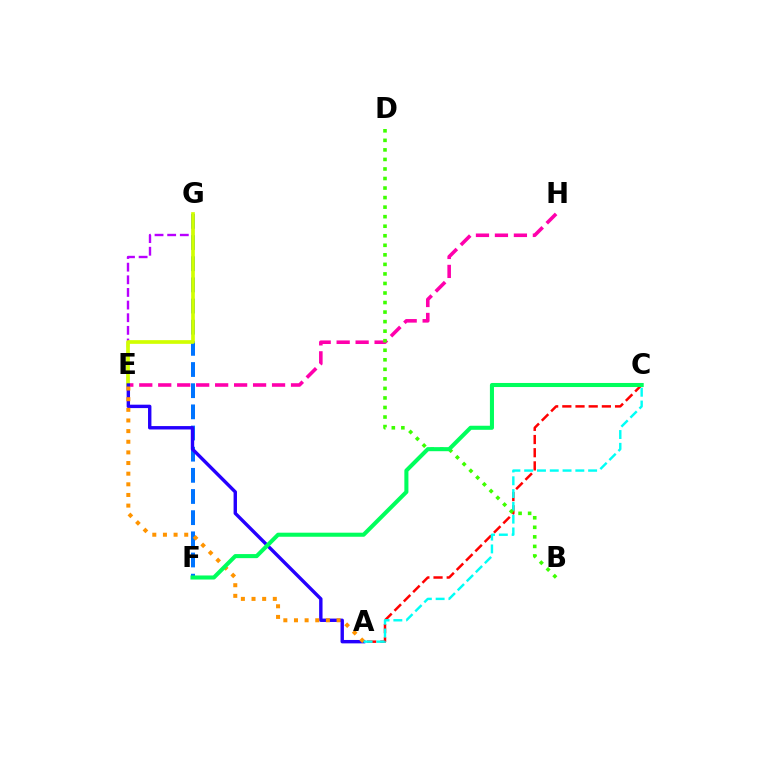{('E', 'H'): [{'color': '#ff00ac', 'line_style': 'dashed', 'thickness': 2.58}], ('F', 'G'): [{'color': '#0074ff', 'line_style': 'dashed', 'thickness': 2.87}], ('E', 'G'): [{'color': '#b900ff', 'line_style': 'dashed', 'thickness': 1.72}, {'color': '#d1ff00', 'line_style': 'solid', 'thickness': 2.65}], ('A', 'C'): [{'color': '#ff0000', 'line_style': 'dashed', 'thickness': 1.79}, {'color': '#00fff6', 'line_style': 'dashed', 'thickness': 1.74}], ('A', 'E'): [{'color': '#2500ff', 'line_style': 'solid', 'thickness': 2.45}, {'color': '#ff9400', 'line_style': 'dotted', 'thickness': 2.89}], ('B', 'D'): [{'color': '#3dff00', 'line_style': 'dotted', 'thickness': 2.59}], ('C', 'F'): [{'color': '#00ff5c', 'line_style': 'solid', 'thickness': 2.93}]}